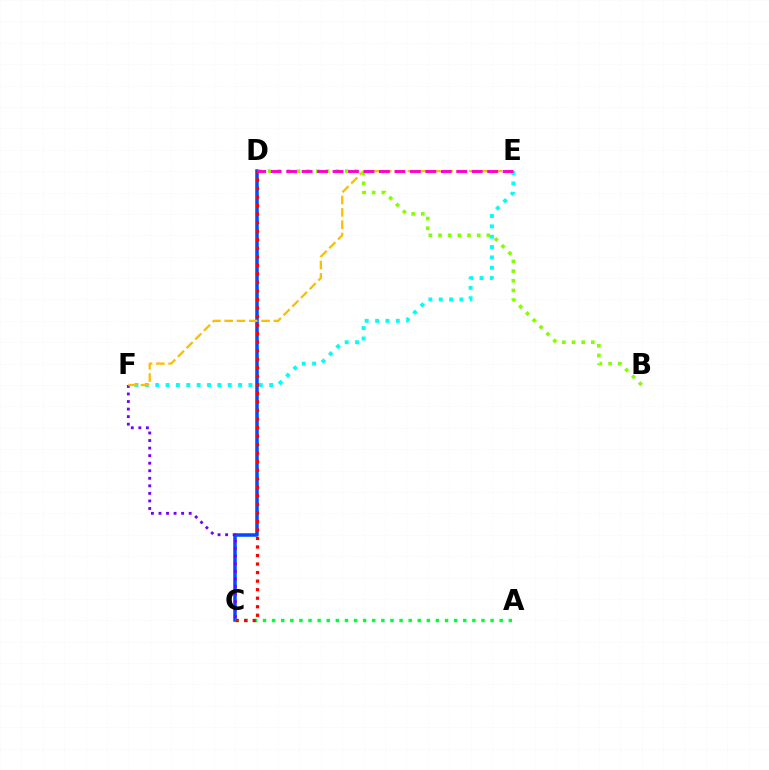{('E', 'F'): [{'color': '#00fff6', 'line_style': 'dotted', 'thickness': 2.81}, {'color': '#ffbd00', 'line_style': 'dashed', 'thickness': 1.67}], ('C', 'D'): [{'color': '#004bff', 'line_style': 'solid', 'thickness': 2.53}, {'color': '#ff0000', 'line_style': 'dotted', 'thickness': 2.32}], ('C', 'F'): [{'color': '#7200ff', 'line_style': 'dotted', 'thickness': 2.05}], ('A', 'C'): [{'color': '#00ff39', 'line_style': 'dotted', 'thickness': 2.47}], ('B', 'D'): [{'color': '#84ff00', 'line_style': 'dotted', 'thickness': 2.62}], ('D', 'E'): [{'color': '#ff00cf', 'line_style': 'dashed', 'thickness': 2.1}]}